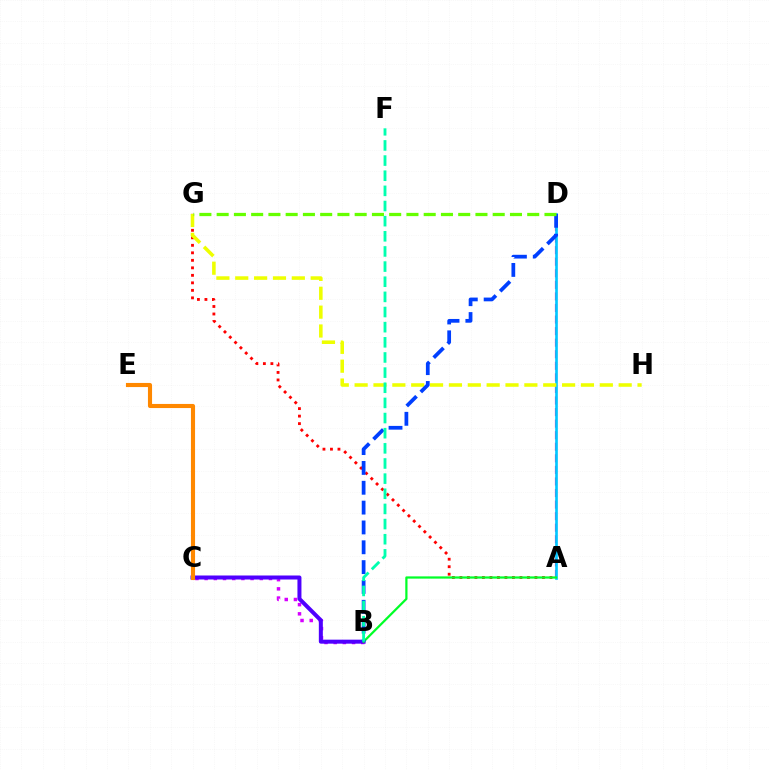{('A', 'D'): [{'color': '#ff00a0', 'line_style': 'dashed', 'thickness': 1.57}, {'color': '#00c7ff', 'line_style': 'solid', 'thickness': 1.9}], ('A', 'G'): [{'color': '#ff0000', 'line_style': 'dotted', 'thickness': 2.04}], ('B', 'C'): [{'color': '#d600ff', 'line_style': 'dotted', 'thickness': 2.5}, {'color': '#4f00ff', 'line_style': 'solid', 'thickness': 2.88}], ('G', 'H'): [{'color': '#eeff00', 'line_style': 'dashed', 'thickness': 2.56}], ('A', 'B'): [{'color': '#00ff27', 'line_style': 'solid', 'thickness': 1.61}], ('B', 'D'): [{'color': '#003fff', 'line_style': 'dashed', 'thickness': 2.7}], ('D', 'G'): [{'color': '#66ff00', 'line_style': 'dashed', 'thickness': 2.34}], ('B', 'F'): [{'color': '#00ffaf', 'line_style': 'dashed', 'thickness': 2.06}], ('C', 'E'): [{'color': '#ff8800', 'line_style': 'solid', 'thickness': 2.96}]}